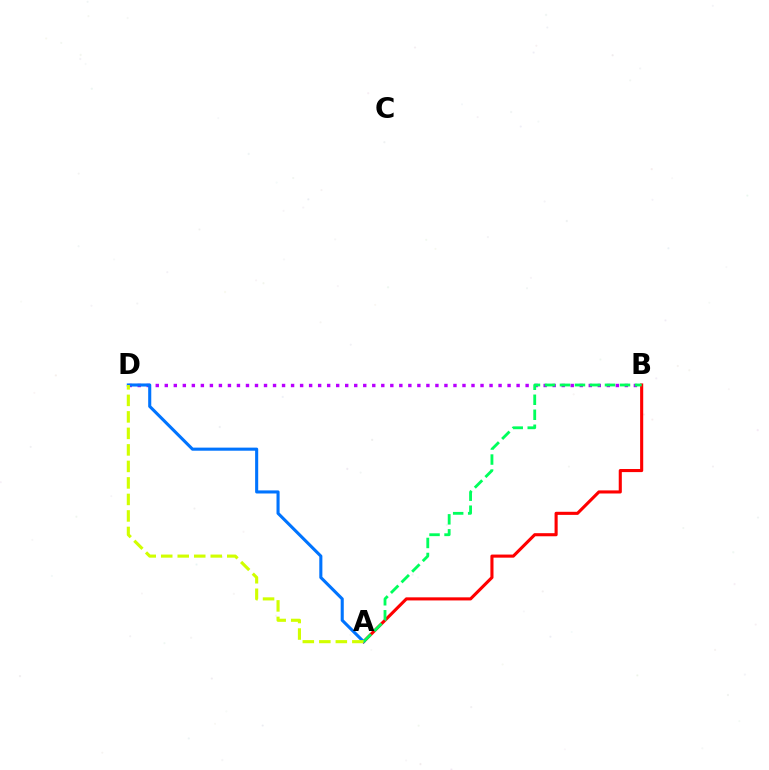{('B', 'D'): [{'color': '#b900ff', 'line_style': 'dotted', 'thickness': 2.45}], ('A', 'B'): [{'color': '#ff0000', 'line_style': 'solid', 'thickness': 2.23}, {'color': '#00ff5c', 'line_style': 'dashed', 'thickness': 2.04}], ('A', 'D'): [{'color': '#0074ff', 'line_style': 'solid', 'thickness': 2.22}, {'color': '#d1ff00', 'line_style': 'dashed', 'thickness': 2.24}]}